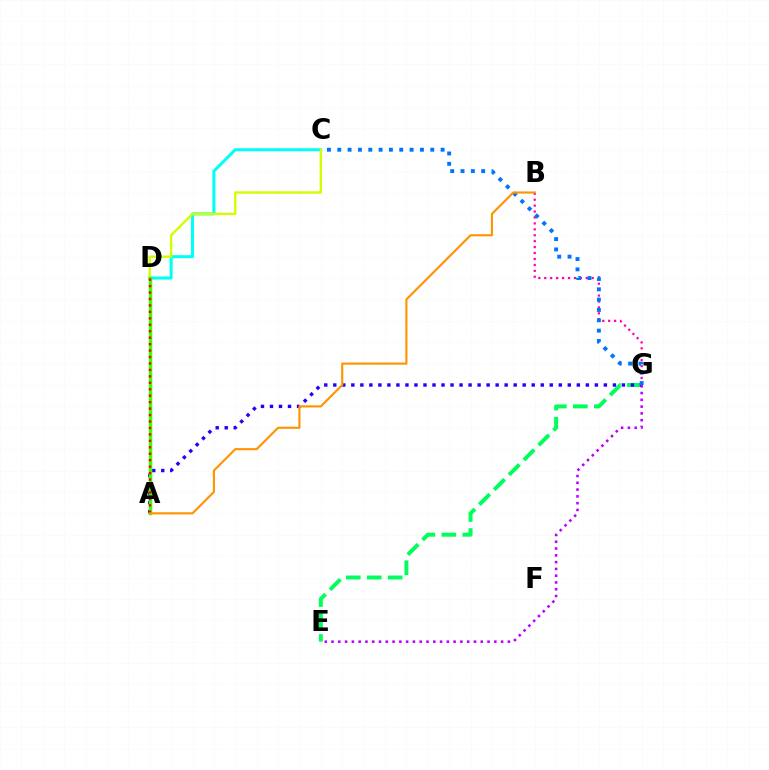{('C', 'D'): [{'color': '#00fff6', 'line_style': 'solid', 'thickness': 2.19}, {'color': '#d1ff00', 'line_style': 'solid', 'thickness': 1.72}], ('E', 'G'): [{'color': '#00ff5c', 'line_style': 'dashed', 'thickness': 2.85}, {'color': '#b900ff', 'line_style': 'dotted', 'thickness': 1.84}], ('A', 'G'): [{'color': '#2500ff', 'line_style': 'dotted', 'thickness': 2.45}], ('B', 'G'): [{'color': '#ff00ac', 'line_style': 'dotted', 'thickness': 1.61}], ('C', 'G'): [{'color': '#0074ff', 'line_style': 'dotted', 'thickness': 2.81}], ('A', 'D'): [{'color': '#3dff00', 'line_style': 'solid', 'thickness': 2.52}, {'color': '#ff0000', 'line_style': 'dotted', 'thickness': 1.75}], ('A', 'B'): [{'color': '#ff9400', 'line_style': 'solid', 'thickness': 1.54}]}